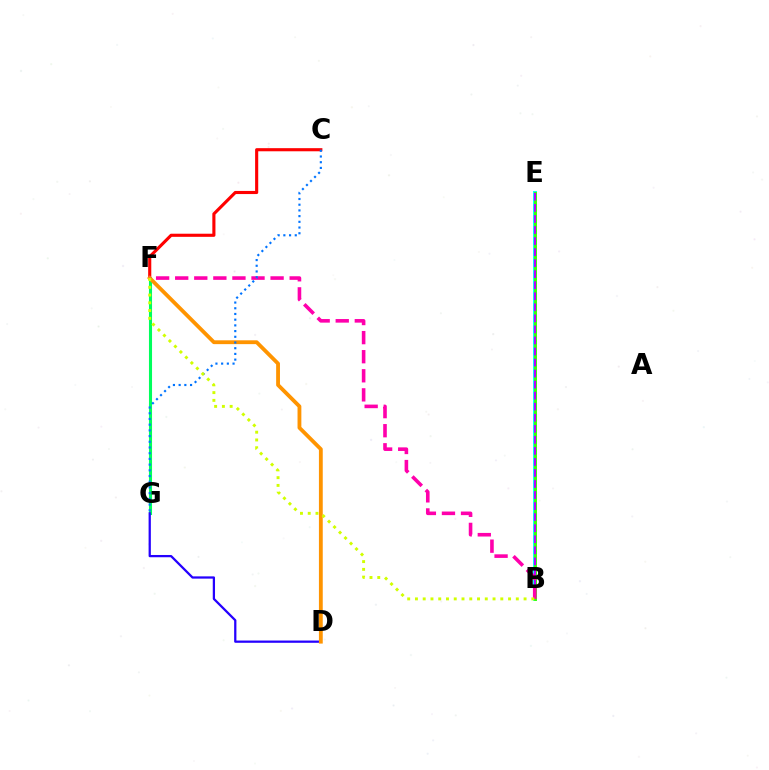{('F', 'G'): [{'color': '#00ff5c', 'line_style': 'solid', 'thickness': 2.21}], ('C', 'F'): [{'color': '#ff0000', 'line_style': 'solid', 'thickness': 2.24}], ('B', 'E'): [{'color': '#00fff6', 'line_style': 'solid', 'thickness': 2.83}, {'color': '#3dff00', 'line_style': 'solid', 'thickness': 2.08}, {'color': '#b900ff', 'line_style': 'dashed', 'thickness': 1.5}], ('D', 'G'): [{'color': '#2500ff', 'line_style': 'solid', 'thickness': 1.63}], ('D', 'F'): [{'color': '#ff9400', 'line_style': 'solid', 'thickness': 2.75}], ('B', 'F'): [{'color': '#ff00ac', 'line_style': 'dashed', 'thickness': 2.59}, {'color': '#d1ff00', 'line_style': 'dotted', 'thickness': 2.11}], ('C', 'G'): [{'color': '#0074ff', 'line_style': 'dotted', 'thickness': 1.55}]}